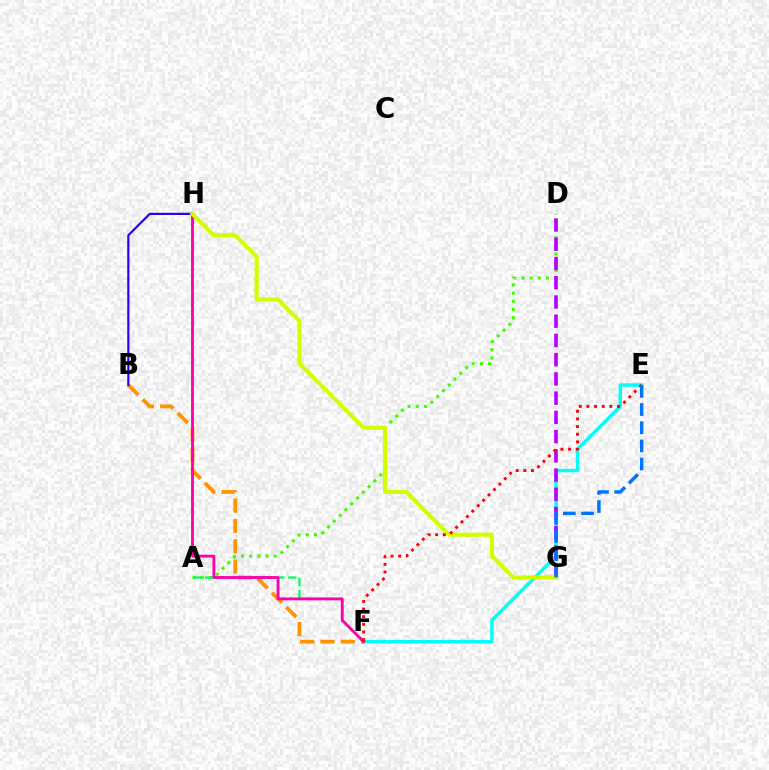{('E', 'F'): [{'color': '#00fff6', 'line_style': 'solid', 'thickness': 2.47}, {'color': '#ff0000', 'line_style': 'dotted', 'thickness': 2.08}], ('A', 'D'): [{'color': '#3dff00', 'line_style': 'dotted', 'thickness': 2.22}], ('D', 'G'): [{'color': '#b900ff', 'line_style': 'dashed', 'thickness': 2.61}], ('B', 'F'): [{'color': '#ff9400', 'line_style': 'dashed', 'thickness': 2.76}], ('A', 'F'): [{'color': '#00ff5c', 'line_style': 'dashed', 'thickness': 1.61}], ('B', 'H'): [{'color': '#2500ff', 'line_style': 'solid', 'thickness': 1.57}], ('F', 'H'): [{'color': '#ff00ac', 'line_style': 'solid', 'thickness': 2.06}], ('G', 'H'): [{'color': '#d1ff00', 'line_style': 'solid', 'thickness': 2.97}], ('E', 'G'): [{'color': '#0074ff', 'line_style': 'dashed', 'thickness': 2.47}]}